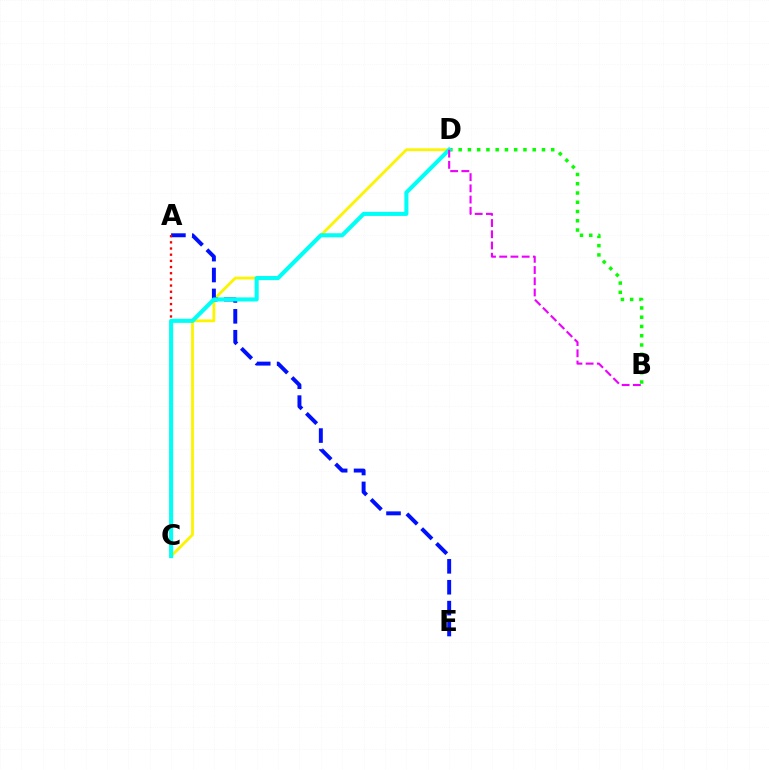{('C', 'D'): [{'color': '#fcf500', 'line_style': 'solid', 'thickness': 2.02}, {'color': '#00fff6', 'line_style': 'solid', 'thickness': 2.93}], ('A', 'E'): [{'color': '#0010ff', 'line_style': 'dashed', 'thickness': 2.84}], ('B', 'D'): [{'color': '#08ff00', 'line_style': 'dotted', 'thickness': 2.51}, {'color': '#ee00ff', 'line_style': 'dashed', 'thickness': 1.52}], ('A', 'C'): [{'color': '#ff0000', 'line_style': 'dotted', 'thickness': 1.68}]}